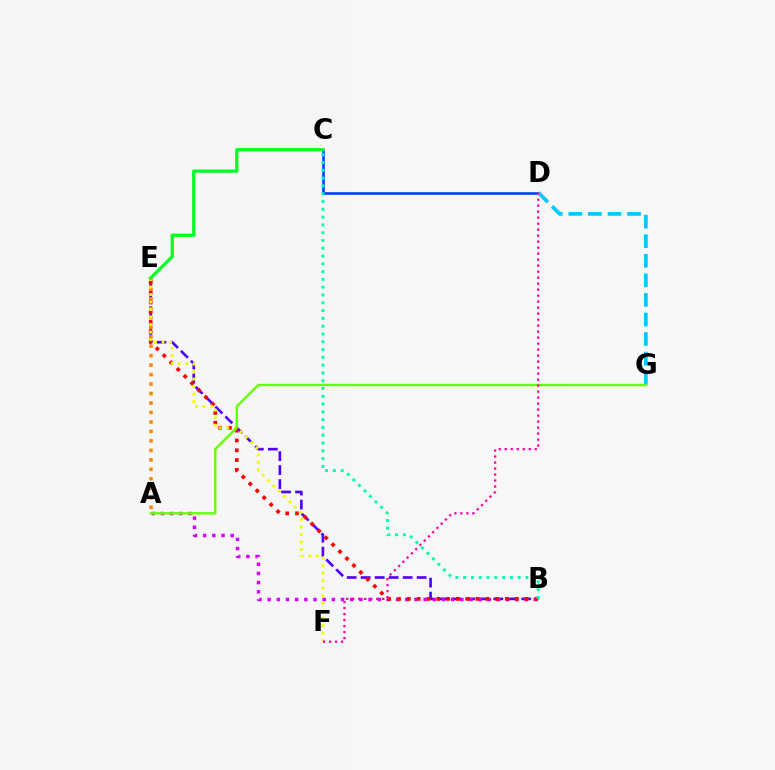{('B', 'E'): [{'color': '#4f00ff', 'line_style': 'dashed', 'thickness': 1.9}, {'color': '#ff0000', 'line_style': 'dotted', 'thickness': 2.67}], ('A', 'B'): [{'color': '#d600ff', 'line_style': 'dotted', 'thickness': 2.49}], ('A', 'E'): [{'color': '#ff8800', 'line_style': 'dotted', 'thickness': 2.58}], ('C', 'D'): [{'color': '#003fff', 'line_style': 'solid', 'thickness': 1.89}], ('E', 'F'): [{'color': '#eeff00', 'line_style': 'dotted', 'thickness': 2.04}], ('B', 'C'): [{'color': '#00ffaf', 'line_style': 'dotted', 'thickness': 2.12}], ('D', 'G'): [{'color': '#00c7ff', 'line_style': 'dashed', 'thickness': 2.66}], ('A', 'G'): [{'color': '#66ff00', 'line_style': 'solid', 'thickness': 1.72}], ('D', 'F'): [{'color': '#ff00a0', 'line_style': 'dotted', 'thickness': 1.63}], ('C', 'E'): [{'color': '#00ff27', 'line_style': 'solid', 'thickness': 2.37}]}